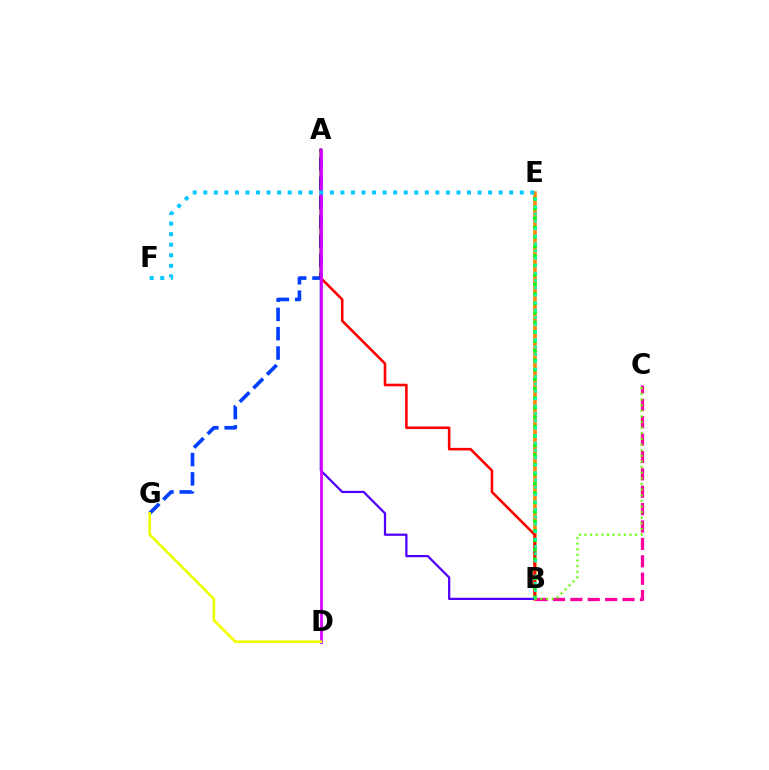{('A', 'G'): [{'color': '#003fff', 'line_style': 'dashed', 'thickness': 2.62}], ('B', 'E'): [{'color': '#ff8800', 'line_style': 'solid', 'thickness': 2.54}, {'color': '#00ff27', 'line_style': 'dotted', 'thickness': 2.58}, {'color': '#00ffaf', 'line_style': 'dotted', 'thickness': 2.01}], ('A', 'B'): [{'color': '#ff0000', 'line_style': 'solid', 'thickness': 1.86}, {'color': '#4f00ff', 'line_style': 'solid', 'thickness': 1.62}], ('A', 'D'): [{'color': '#d600ff', 'line_style': 'solid', 'thickness': 1.98}], ('B', 'C'): [{'color': '#ff00a0', 'line_style': 'dashed', 'thickness': 2.36}, {'color': '#66ff00', 'line_style': 'dotted', 'thickness': 1.53}], ('D', 'G'): [{'color': '#eeff00', 'line_style': 'solid', 'thickness': 1.91}], ('E', 'F'): [{'color': '#00c7ff', 'line_style': 'dotted', 'thickness': 2.87}]}